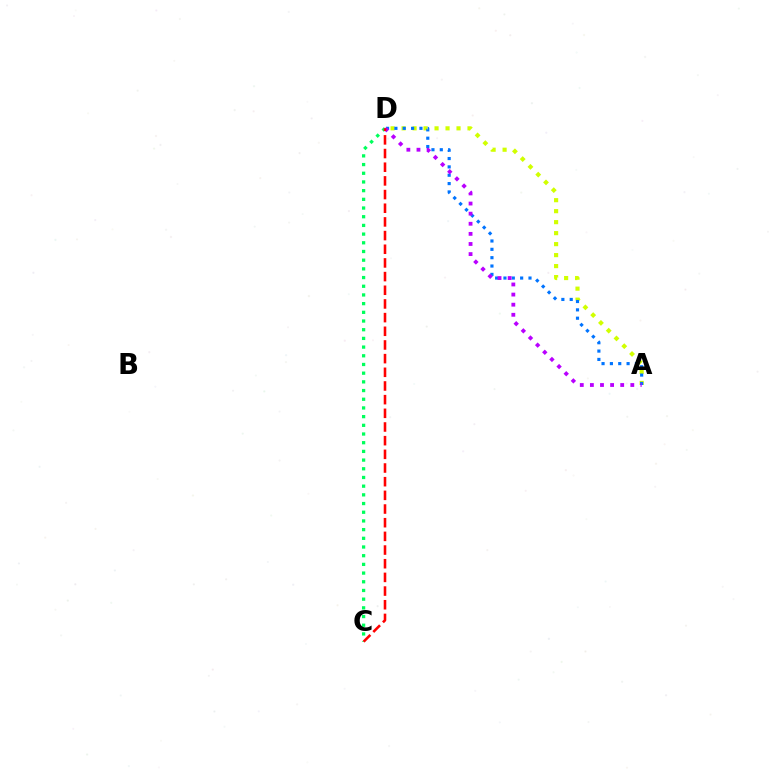{('A', 'D'): [{'color': '#d1ff00', 'line_style': 'dotted', 'thickness': 2.99}, {'color': '#0074ff', 'line_style': 'dotted', 'thickness': 2.27}, {'color': '#b900ff', 'line_style': 'dotted', 'thickness': 2.75}], ('C', 'D'): [{'color': '#00ff5c', 'line_style': 'dotted', 'thickness': 2.36}, {'color': '#ff0000', 'line_style': 'dashed', 'thickness': 1.86}]}